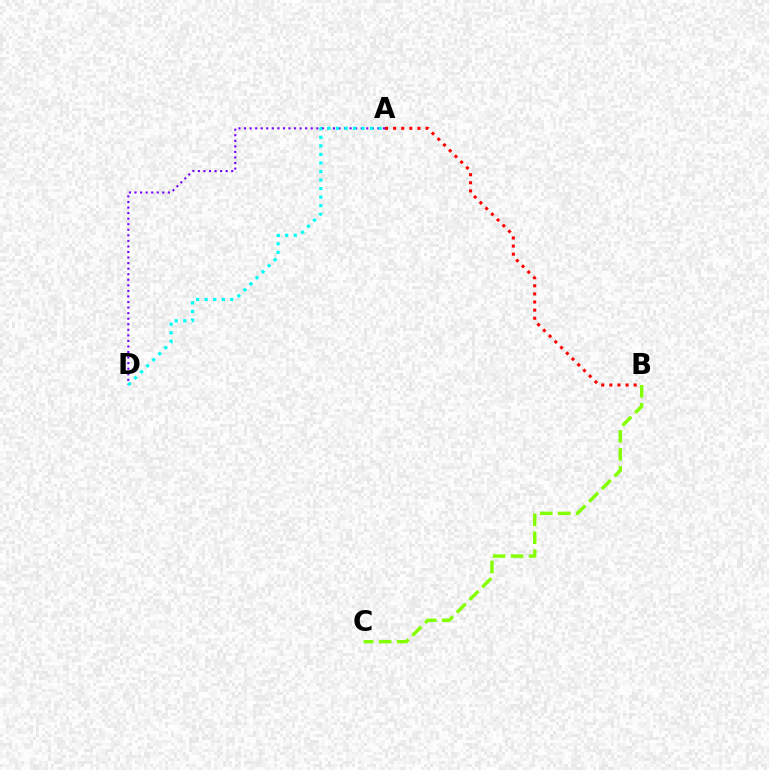{('A', 'B'): [{'color': '#ff0000', 'line_style': 'dotted', 'thickness': 2.2}], ('A', 'D'): [{'color': '#7200ff', 'line_style': 'dotted', 'thickness': 1.51}, {'color': '#00fff6', 'line_style': 'dotted', 'thickness': 2.32}], ('B', 'C'): [{'color': '#84ff00', 'line_style': 'dashed', 'thickness': 2.44}]}